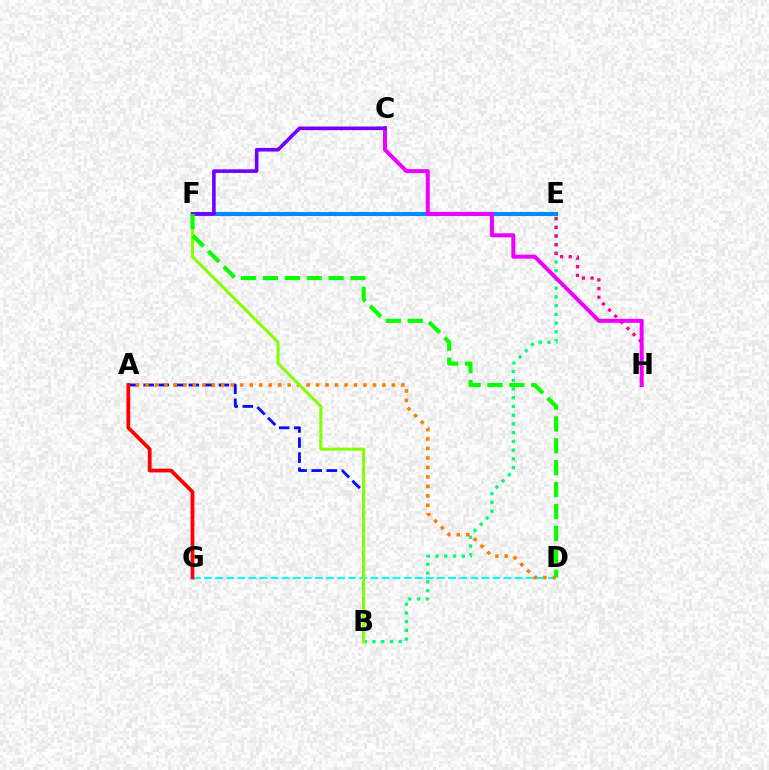{('D', 'G'): [{'color': '#00fff6', 'line_style': 'dashed', 'thickness': 1.51}], ('B', 'E'): [{'color': '#00ff74', 'line_style': 'dotted', 'thickness': 2.37}], ('E', 'F'): [{'color': '#fcf500', 'line_style': 'dotted', 'thickness': 1.72}, {'color': '#008cff', 'line_style': 'solid', 'thickness': 2.93}], ('A', 'B'): [{'color': '#0010ff', 'line_style': 'dashed', 'thickness': 2.05}], ('E', 'H'): [{'color': '#ff0094', 'line_style': 'dotted', 'thickness': 2.35}], ('A', 'D'): [{'color': '#ff7c00', 'line_style': 'dotted', 'thickness': 2.58}], ('A', 'G'): [{'color': '#ff0000', 'line_style': 'solid', 'thickness': 2.69}], ('C', 'H'): [{'color': '#ee00ff', 'line_style': 'solid', 'thickness': 2.87}], ('B', 'F'): [{'color': '#84ff00', 'line_style': 'solid', 'thickness': 2.19}], ('C', 'F'): [{'color': '#7200ff', 'line_style': 'solid', 'thickness': 2.61}], ('D', 'F'): [{'color': '#08ff00', 'line_style': 'dashed', 'thickness': 2.97}]}